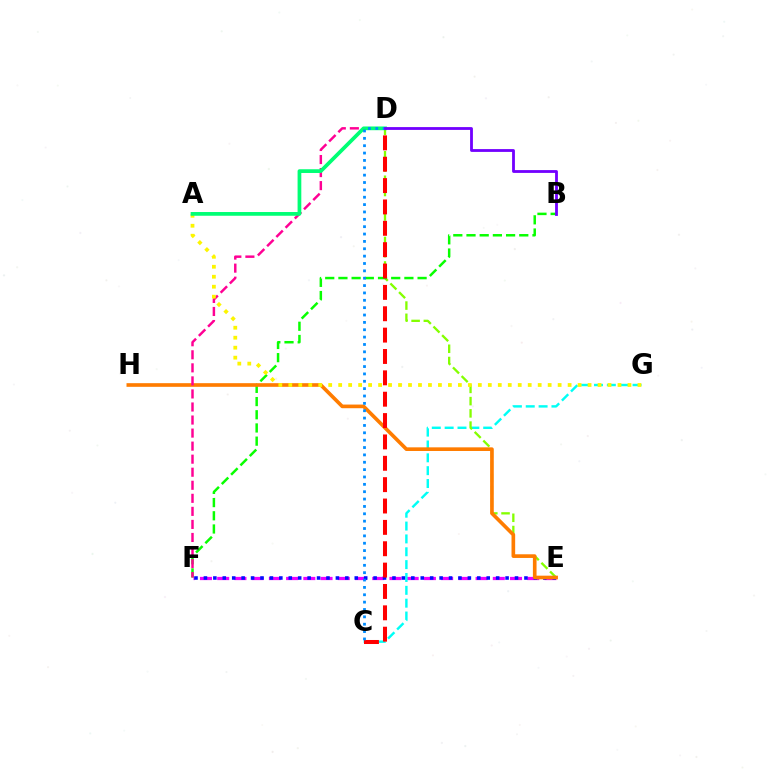{('E', 'F'): [{'color': '#ee00ff', 'line_style': 'dashed', 'thickness': 2.34}, {'color': '#0010ff', 'line_style': 'dotted', 'thickness': 2.56}], ('C', 'G'): [{'color': '#00fff6', 'line_style': 'dashed', 'thickness': 1.75}], ('D', 'E'): [{'color': '#84ff00', 'line_style': 'dashed', 'thickness': 1.66}], ('B', 'F'): [{'color': '#08ff00', 'line_style': 'dashed', 'thickness': 1.79}], ('E', 'H'): [{'color': '#ff7c00', 'line_style': 'solid', 'thickness': 2.63}], ('D', 'F'): [{'color': '#ff0094', 'line_style': 'dashed', 'thickness': 1.77}], ('A', 'G'): [{'color': '#fcf500', 'line_style': 'dotted', 'thickness': 2.71}], ('A', 'D'): [{'color': '#00ff74', 'line_style': 'solid', 'thickness': 2.68}], ('C', 'D'): [{'color': '#ff0000', 'line_style': 'dashed', 'thickness': 2.9}, {'color': '#008cff', 'line_style': 'dotted', 'thickness': 2.0}], ('B', 'D'): [{'color': '#7200ff', 'line_style': 'solid', 'thickness': 2.02}]}